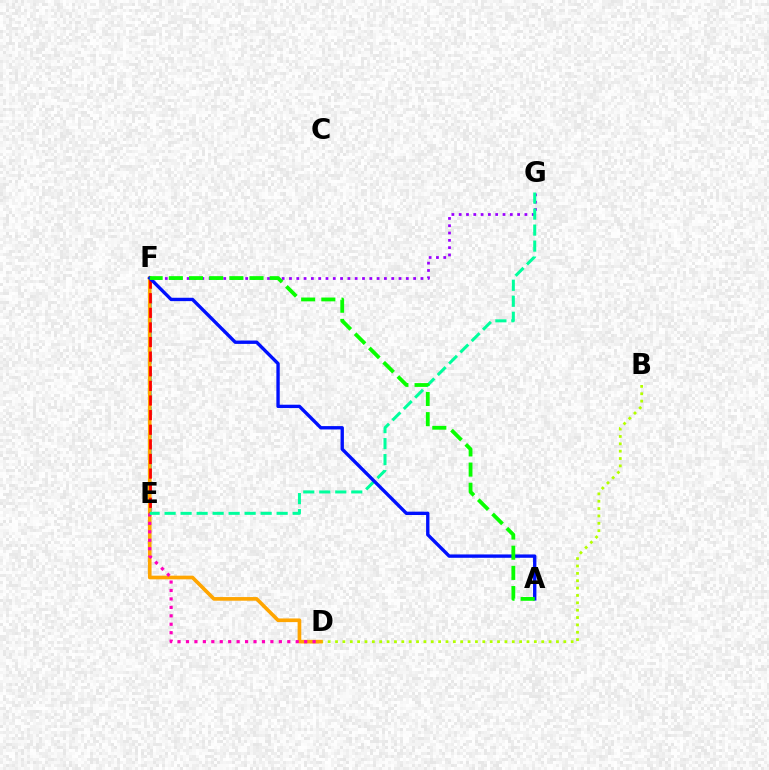{('F', 'G'): [{'color': '#9b00ff', 'line_style': 'dotted', 'thickness': 1.98}], ('B', 'D'): [{'color': '#b3ff00', 'line_style': 'dotted', 'thickness': 2.0}], ('E', 'F'): [{'color': '#00b5ff', 'line_style': 'dashed', 'thickness': 2.54}, {'color': '#ff0000', 'line_style': 'dashed', 'thickness': 1.99}], ('D', 'F'): [{'color': '#ffa500', 'line_style': 'solid', 'thickness': 2.64}], ('D', 'E'): [{'color': '#ff00bd', 'line_style': 'dotted', 'thickness': 2.29}], ('E', 'G'): [{'color': '#00ff9d', 'line_style': 'dashed', 'thickness': 2.17}], ('A', 'F'): [{'color': '#0010ff', 'line_style': 'solid', 'thickness': 2.42}, {'color': '#08ff00', 'line_style': 'dashed', 'thickness': 2.74}]}